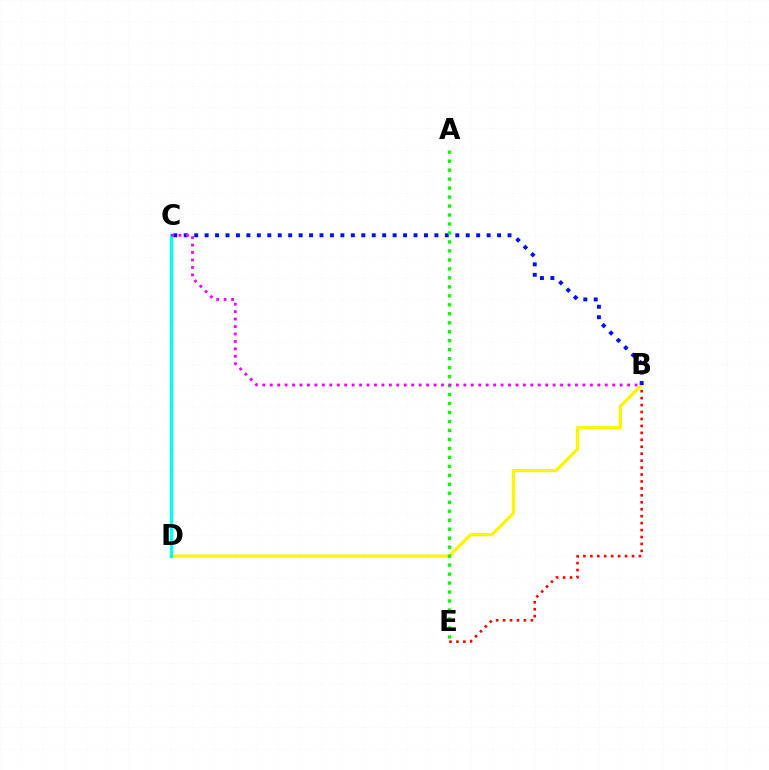{('B', 'E'): [{'color': '#ff0000', 'line_style': 'dotted', 'thickness': 1.89}], ('B', 'D'): [{'color': '#fcf500', 'line_style': 'solid', 'thickness': 2.35}], ('B', 'C'): [{'color': '#0010ff', 'line_style': 'dotted', 'thickness': 2.84}, {'color': '#ee00ff', 'line_style': 'dotted', 'thickness': 2.02}], ('A', 'E'): [{'color': '#08ff00', 'line_style': 'dotted', 'thickness': 2.44}], ('C', 'D'): [{'color': '#00fff6', 'line_style': 'solid', 'thickness': 2.41}]}